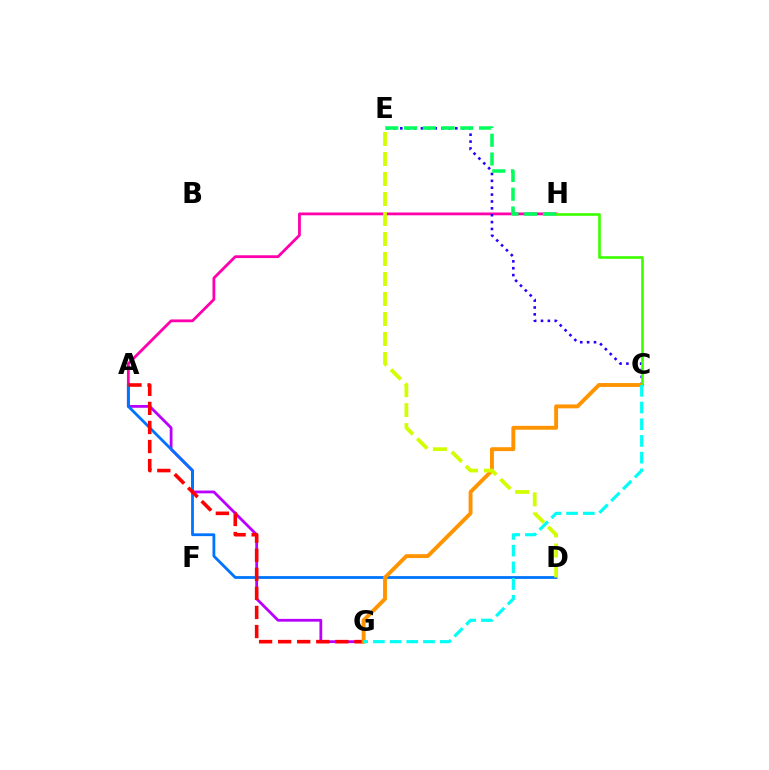{('A', 'G'): [{'color': '#b900ff', 'line_style': 'solid', 'thickness': 2.01}, {'color': '#ff0000', 'line_style': 'dashed', 'thickness': 2.59}], ('A', 'H'): [{'color': '#ff00ac', 'line_style': 'solid', 'thickness': 2.01}], ('A', 'D'): [{'color': '#0074ff', 'line_style': 'solid', 'thickness': 2.01}], ('C', 'E'): [{'color': '#2500ff', 'line_style': 'dotted', 'thickness': 1.87}], ('E', 'H'): [{'color': '#00ff5c', 'line_style': 'dashed', 'thickness': 2.55}], ('C', 'G'): [{'color': '#ff9400', 'line_style': 'solid', 'thickness': 2.8}, {'color': '#00fff6', 'line_style': 'dashed', 'thickness': 2.27}], ('C', 'H'): [{'color': '#3dff00', 'line_style': 'solid', 'thickness': 1.91}], ('D', 'E'): [{'color': '#d1ff00', 'line_style': 'dashed', 'thickness': 2.72}]}